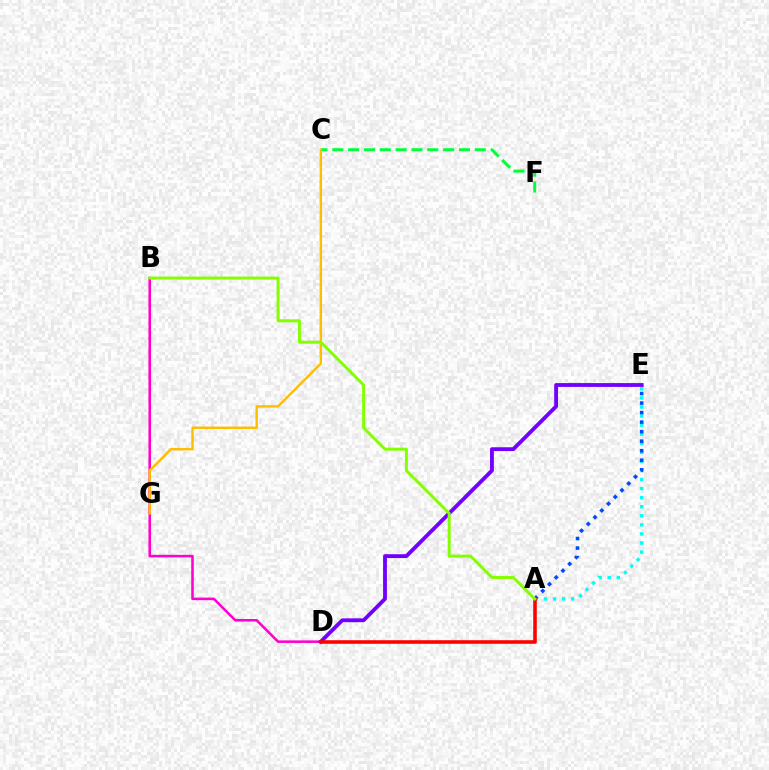{('A', 'E'): [{'color': '#00fff6', 'line_style': 'dotted', 'thickness': 2.46}, {'color': '#004bff', 'line_style': 'dotted', 'thickness': 2.59}], ('B', 'D'): [{'color': '#ff00cf', 'line_style': 'solid', 'thickness': 1.84}], ('D', 'E'): [{'color': '#7200ff', 'line_style': 'solid', 'thickness': 2.75}], ('A', 'D'): [{'color': '#ff0000', 'line_style': 'solid', 'thickness': 2.57}], ('C', 'F'): [{'color': '#00ff39', 'line_style': 'dashed', 'thickness': 2.15}], ('C', 'G'): [{'color': '#ffbd00', 'line_style': 'solid', 'thickness': 1.75}], ('A', 'B'): [{'color': '#84ff00', 'line_style': 'solid', 'thickness': 2.13}]}